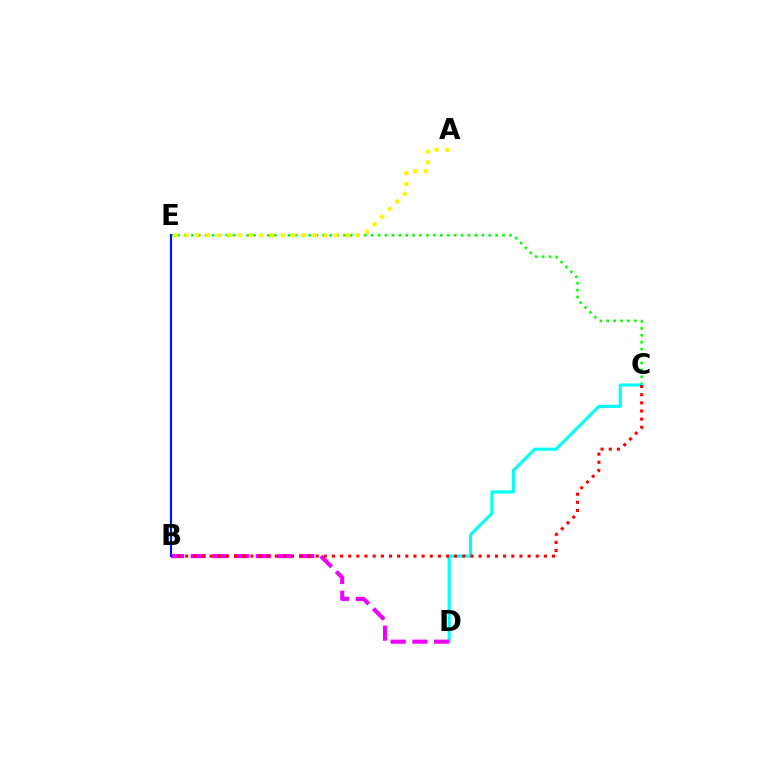{('C', 'E'): [{'color': '#08ff00', 'line_style': 'dotted', 'thickness': 1.88}], ('C', 'D'): [{'color': '#00fff6', 'line_style': 'solid', 'thickness': 2.23}], ('B', 'D'): [{'color': '#ee00ff', 'line_style': 'dashed', 'thickness': 2.95}], ('A', 'E'): [{'color': '#fcf500', 'line_style': 'dotted', 'thickness': 2.91}], ('B', 'C'): [{'color': '#ff0000', 'line_style': 'dotted', 'thickness': 2.22}], ('B', 'E'): [{'color': '#0010ff', 'line_style': 'solid', 'thickness': 1.53}]}